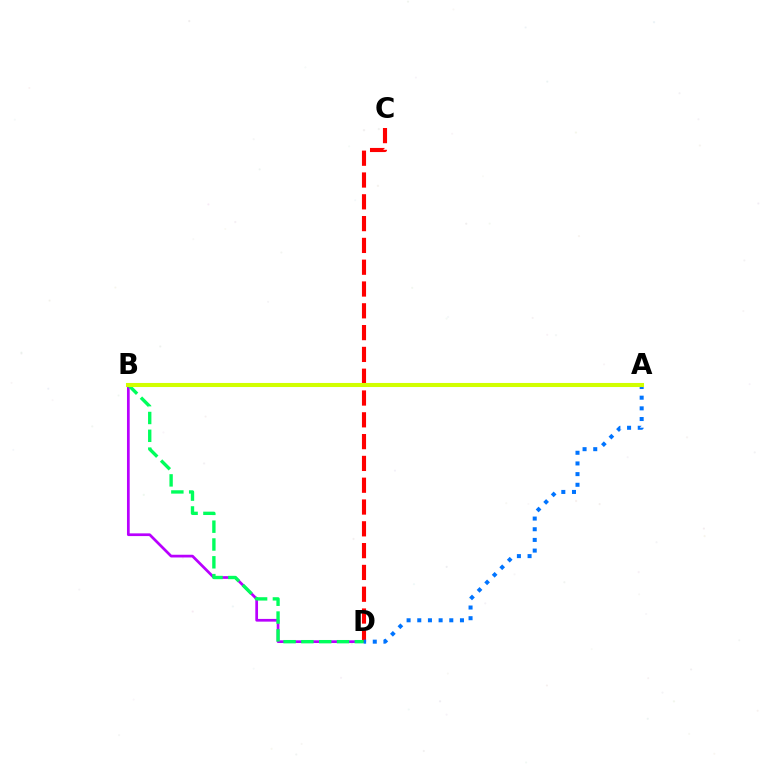{('B', 'D'): [{'color': '#b900ff', 'line_style': 'solid', 'thickness': 1.96}, {'color': '#00ff5c', 'line_style': 'dashed', 'thickness': 2.42}], ('C', 'D'): [{'color': '#ff0000', 'line_style': 'dashed', 'thickness': 2.96}], ('A', 'D'): [{'color': '#0074ff', 'line_style': 'dotted', 'thickness': 2.9}], ('A', 'B'): [{'color': '#d1ff00', 'line_style': 'solid', 'thickness': 2.93}]}